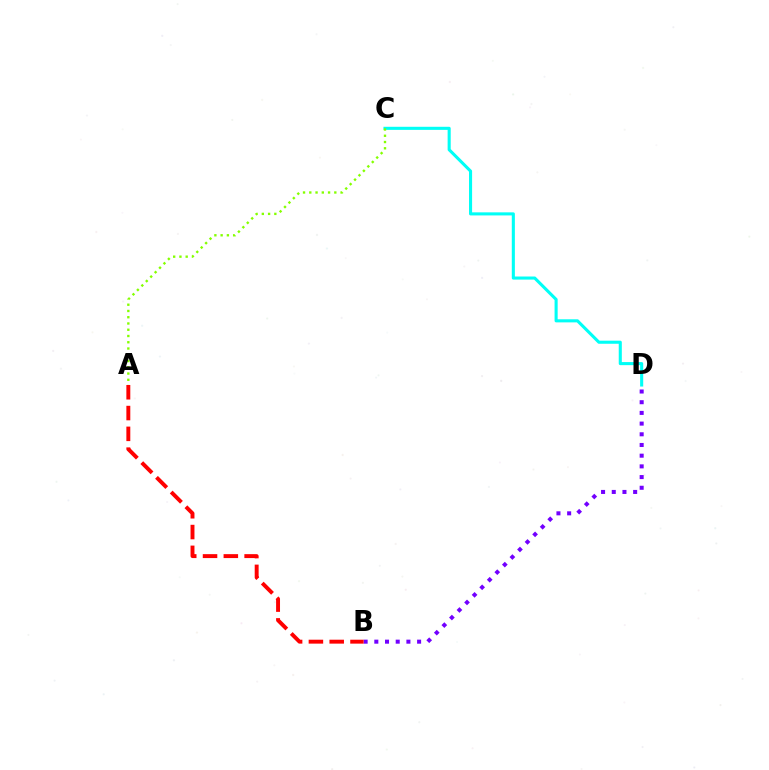{('C', 'D'): [{'color': '#00fff6', 'line_style': 'solid', 'thickness': 2.22}], ('B', 'D'): [{'color': '#7200ff', 'line_style': 'dotted', 'thickness': 2.91}], ('A', 'C'): [{'color': '#84ff00', 'line_style': 'dotted', 'thickness': 1.7}], ('A', 'B'): [{'color': '#ff0000', 'line_style': 'dashed', 'thickness': 2.83}]}